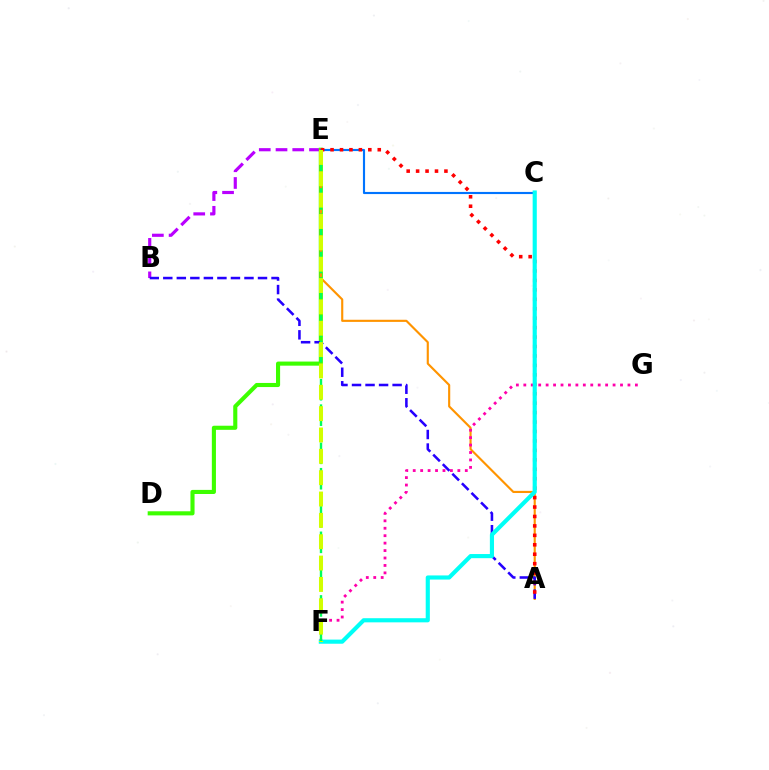{('B', 'E'): [{'color': '#b900ff', 'line_style': 'dashed', 'thickness': 2.27}], ('D', 'E'): [{'color': '#3dff00', 'line_style': 'solid', 'thickness': 2.95}], ('A', 'E'): [{'color': '#ff9400', 'line_style': 'solid', 'thickness': 1.54}, {'color': '#ff0000', 'line_style': 'dotted', 'thickness': 2.57}], ('C', 'E'): [{'color': '#0074ff', 'line_style': 'solid', 'thickness': 1.54}], ('A', 'B'): [{'color': '#2500ff', 'line_style': 'dashed', 'thickness': 1.84}], ('F', 'G'): [{'color': '#ff00ac', 'line_style': 'dotted', 'thickness': 2.02}], ('C', 'F'): [{'color': '#00fff6', 'line_style': 'solid', 'thickness': 2.98}], ('E', 'F'): [{'color': '#00ff5c', 'line_style': 'dashed', 'thickness': 1.73}, {'color': '#d1ff00', 'line_style': 'dashed', 'thickness': 2.9}]}